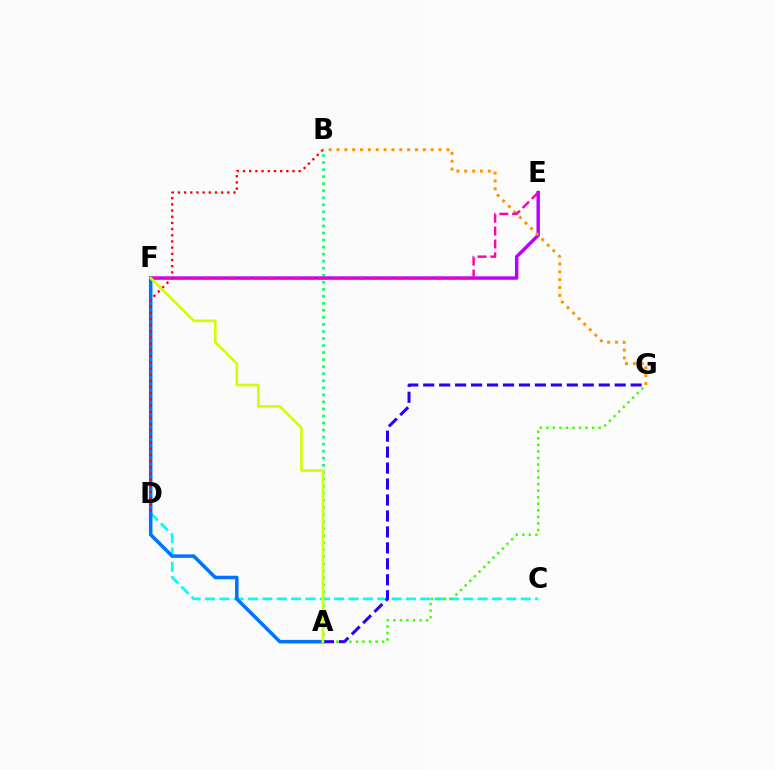{('C', 'D'): [{'color': '#00fff6', 'line_style': 'dashed', 'thickness': 1.95}], ('A', 'G'): [{'color': '#3dff00', 'line_style': 'dotted', 'thickness': 1.78}, {'color': '#2500ff', 'line_style': 'dashed', 'thickness': 2.17}], ('A', 'B'): [{'color': '#00ff5c', 'line_style': 'dotted', 'thickness': 1.91}], ('A', 'F'): [{'color': '#0074ff', 'line_style': 'solid', 'thickness': 2.54}, {'color': '#d1ff00', 'line_style': 'solid', 'thickness': 1.9}], ('E', 'F'): [{'color': '#b900ff', 'line_style': 'solid', 'thickness': 2.46}, {'color': '#ff00ac', 'line_style': 'dashed', 'thickness': 1.75}], ('B', 'D'): [{'color': '#ff0000', 'line_style': 'dotted', 'thickness': 1.68}], ('B', 'G'): [{'color': '#ff9400', 'line_style': 'dotted', 'thickness': 2.13}]}